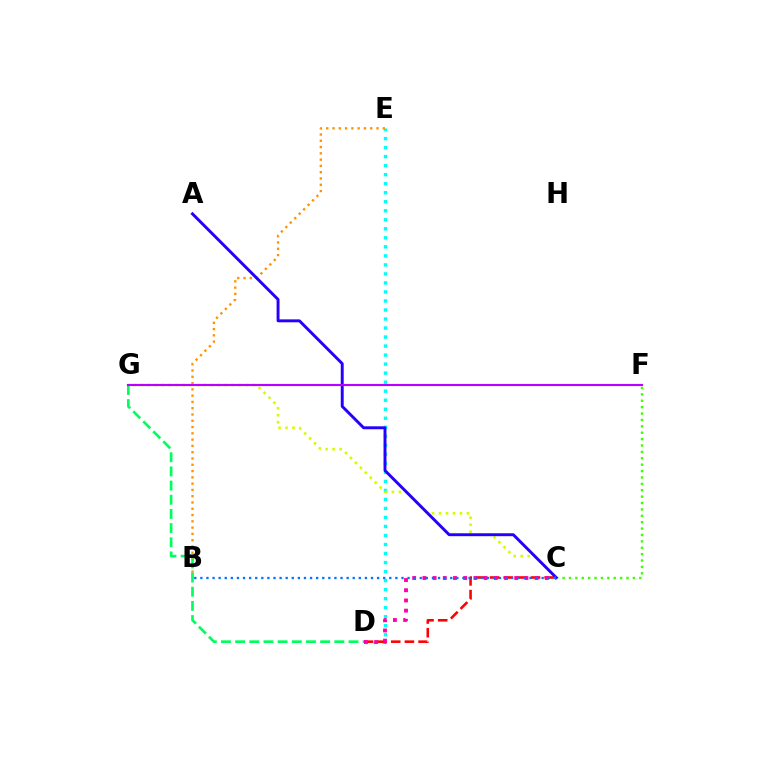{('D', 'E'): [{'color': '#00fff6', 'line_style': 'dotted', 'thickness': 2.45}], ('B', 'E'): [{'color': '#ff9400', 'line_style': 'dotted', 'thickness': 1.71}], ('C', 'G'): [{'color': '#d1ff00', 'line_style': 'dotted', 'thickness': 1.9}], ('C', 'F'): [{'color': '#3dff00', 'line_style': 'dotted', 'thickness': 1.74}], ('D', 'G'): [{'color': '#00ff5c', 'line_style': 'dashed', 'thickness': 1.93}], ('C', 'D'): [{'color': '#ff0000', 'line_style': 'dashed', 'thickness': 1.86}, {'color': '#ff00ac', 'line_style': 'dotted', 'thickness': 2.77}], ('A', 'C'): [{'color': '#2500ff', 'line_style': 'solid', 'thickness': 2.11}], ('B', 'C'): [{'color': '#0074ff', 'line_style': 'dotted', 'thickness': 1.66}], ('F', 'G'): [{'color': '#b900ff', 'line_style': 'solid', 'thickness': 1.54}]}